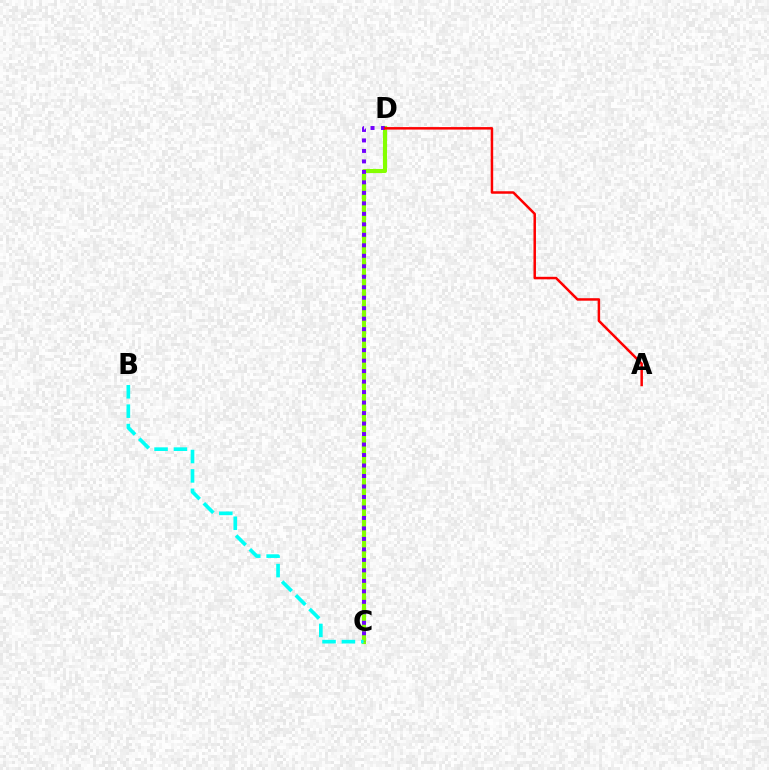{('C', 'D'): [{'color': '#84ff00', 'line_style': 'solid', 'thickness': 2.98}, {'color': '#7200ff', 'line_style': 'dotted', 'thickness': 2.85}], ('A', 'D'): [{'color': '#ff0000', 'line_style': 'solid', 'thickness': 1.79}], ('B', 'C'): [{'color': '#00fff6', 'line_style': 'dashed', 'thickness': 2.64}]}